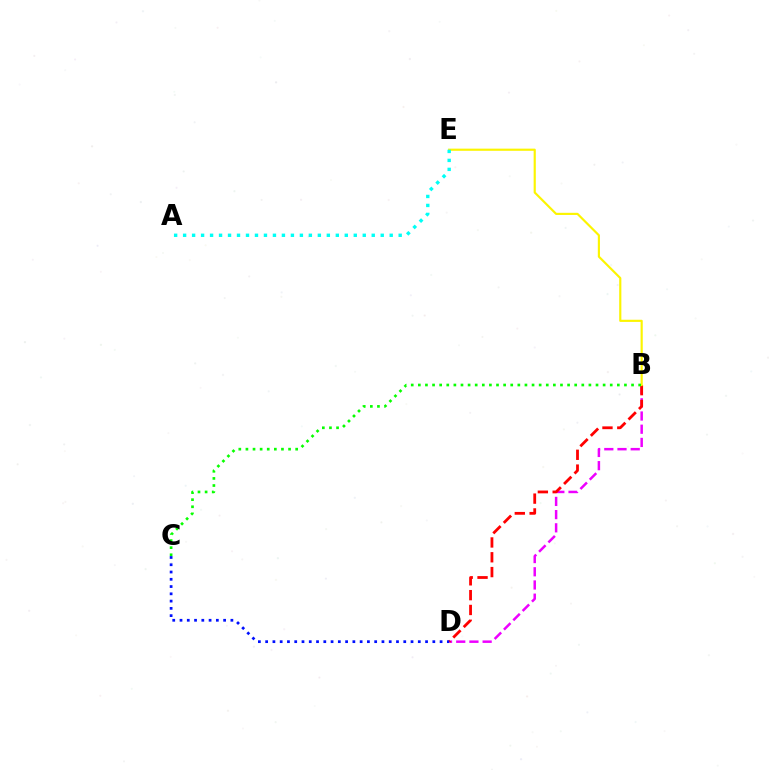{('B', 'D'): [{'color': '#ee00ff', 'line_style': 'dashed', 'thickness': 1.79}, {'color': '#ff0000', 'line_style': 'dashed', 'thickness': 2.01}], ('B', 'E'): [{'color': '#fcf500', 'line_style': 'solid', 'thickness': 1.56}], ('B', 'C'): [{'color': '#08ff00', 'line_style': 'dotted', 'thickness': 1.93}], ('A', 'E'): [{'color': '#00fff6', 'line_style': 'dotted', 'thickness': 2.44}], ('C', 'D'): [{'color': '#0010ff', 'line_style': 'dotted', 'thickness': 1.97}]}